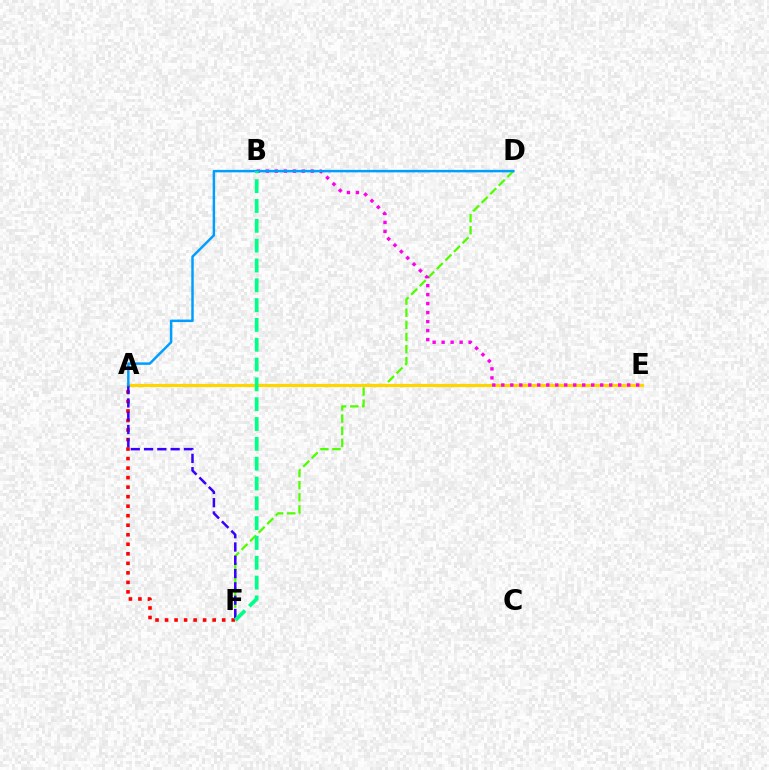{('D', 'F'): [{'color': '#4fff00', 'line_style': 'dashed', 'thickness': 1.65}], ('A', 'E'): [{'color': '#ffd500', 'line_style': 'solid', 'thickness': 2.27}], ('A', 'F'): [{'color': '#ff0000', 'line_style': 'dotted', 'thickness': 2.59}, {'color': '#3700ff', 'line_style': 'dashed', 'thickness': 1.81}], ('B', 'E'): [{'color': '#ff00ed', 'line_style': 'dotted', 'thickness': 2.44}], ('A', 'D'): [{'color': '#009eff', 'line_style': 'solid', 'thickness': 1.79}], ('B', 'F'): [{'color': '#00ff86', 'line_style': 'dashed', 'thickness': 2.69}]}